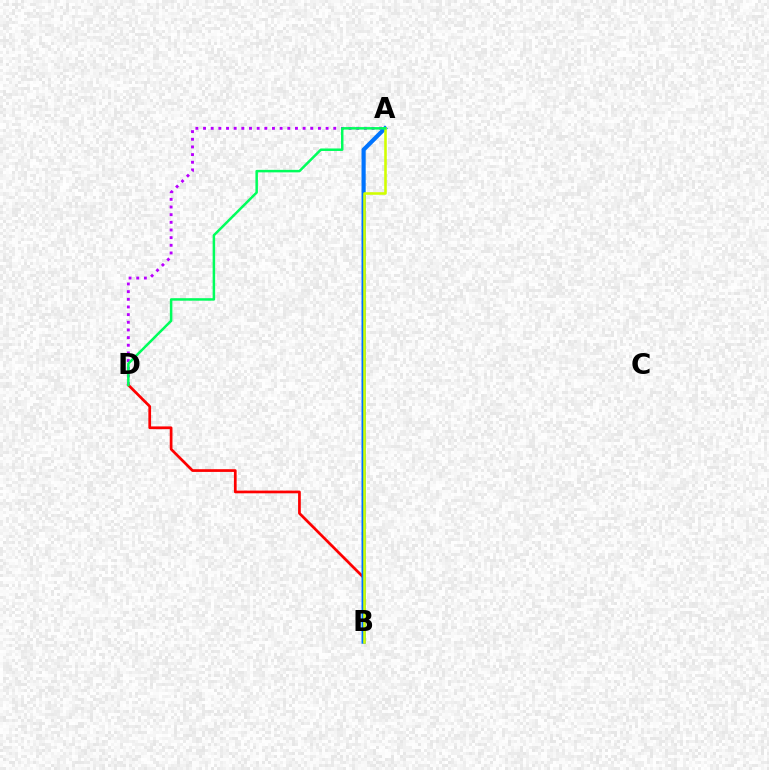{('A', 'D'): [{'color': '#b900ff', 'line_style': 'dotted', 'thickness': 2.08}, {'color': '#00ff5c', 'line_style': 'solid', 'thickness': 1.8}], ('B', 'D'): [{'color': '#ff0000', 'line_style': 'solid', 'thickness': 1.96}], ('A', 'B'): [{'color': '#0074ff', 'line_style': 'solid', 'thickness': 3.0}, {'color': '#d1ff00', 'line_style': 'solid', 'thickness': 1.86}]}